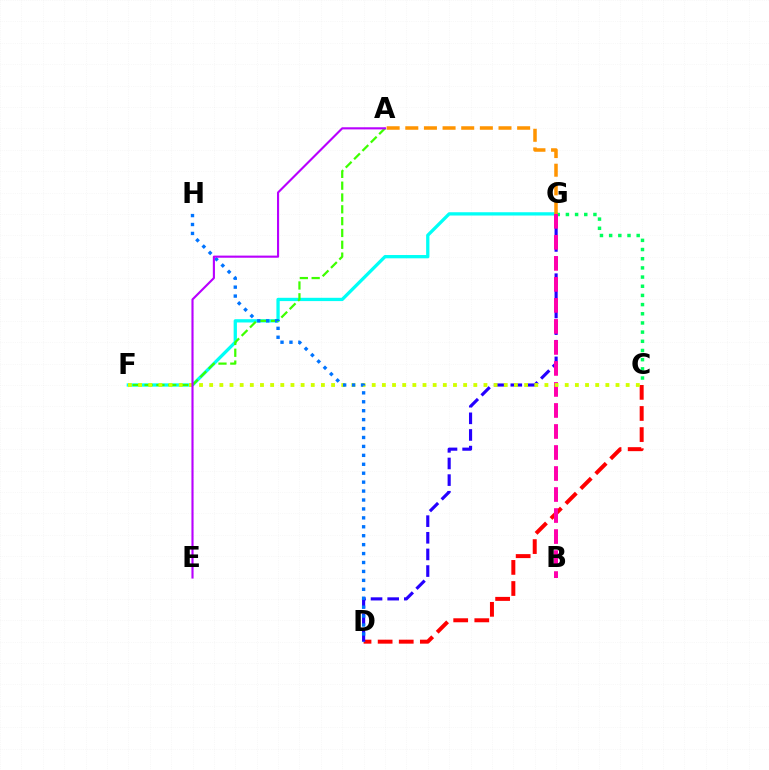{('C', 'D'): [{'color': '#ff0000', 'line_style': 'dashed', 'thickness': 2.87}], ('D', 'G'): [{'color': '#2500ff', 'line_style': 'dashed', 'thickness': 2.26}], ('F', 'G'): [{'color': '#00fff6', 'line_style': 'solid', 'thickness': 2.37}], ('C', 'G'): [{'color': '#00ff5c', 'line_style': 'dotted', 'thickness': 2.49}], ('B', 'G'): [{'color': '#ff00ac', 'line_style': 'dashed', 'thickness': 2.85}], ('A', 'F'): [{'color': '#3dff00', 'line_style': 'dashed', 'thickness': 1.61}], ('C', 'F'): [{'color': '#d1ff00', 'line_style': 'dotted', 'thickness': 2.76}], ('D', 'H'): [{'color': '#0074ff', 'line_style': 'dotted', 'thickness': 2.43}], ('A', 'G'): [{'color': '#ff9400', 'line_style': 'dashed', 'thickness': 2.53}], ('A', 'E'): [{'color': '#b900ff', 'line_style': 'solid', 'thickness': 1.53}]}